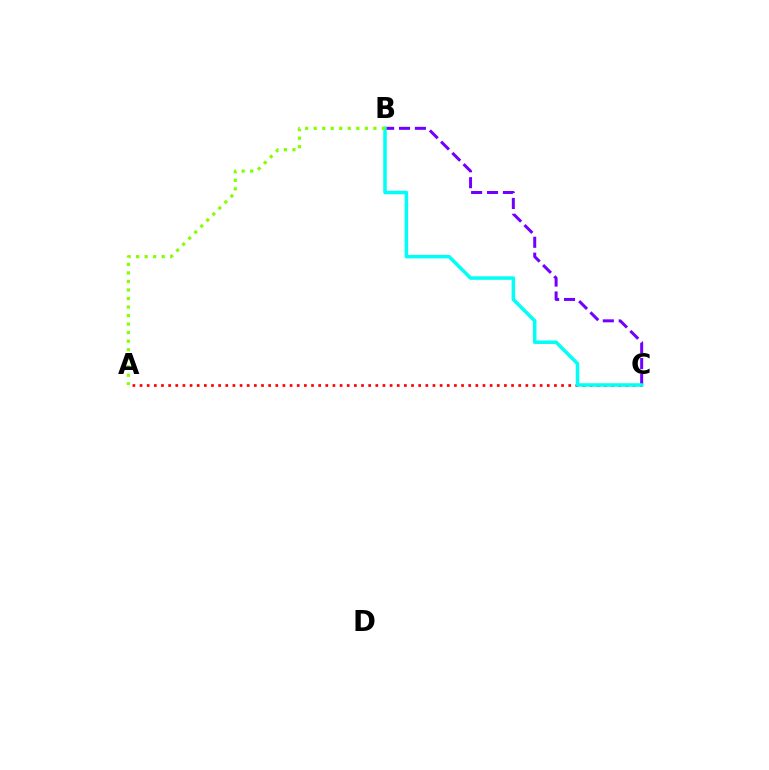{('A', 'C'): [{'color': '#ff0000', 'line_style': 'dotted', 'thickness': 1.94}], ('B', 'C'): [{'color': '#7200ff', 'line_style': 'dashed', 'thickness': 2.16}, {'color': '#00fff6', 'line_style': 'solid', 'thickness': 2.52}], ('A', 'B'): [{'color': '#84ff00', 'line_style': 'dotted', 'thickness': 2.32}]}